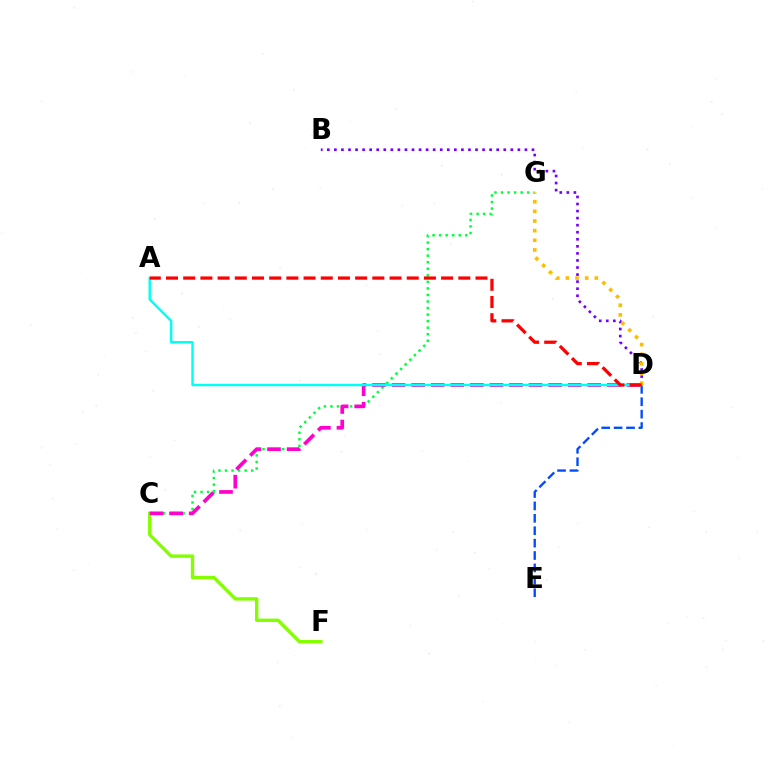{('C', 'G'): [{'color': '#00ff39', 'line_style': 'dotted', 'thickness': 1.78}], ('B', 'D'): [{'color': '#7200ff', 'line_style': 'dotted', 'thickness': 1.92}], ('C', 'F'): [{'color': '#84ff00', 'line_style': 'solid', 'thickness': 2.43}], ('C', 'D'): [{'color': '#ff00cf', 'line_style': 'dashed', 'thickness': 2.66}], ('D', 'E'): [{'color': '#004bff', 'line_style': 'dashed', 'thickness': 1.69}], ('A', 'D'): [{'color': '#00fff6', 'line_style': 'solid', 'thickness': 1.76}, {'color': '#ff0000', 'line_style': 'dashed', 'thickness': 2.34}], ('D', 'G'): [{'color': '#ffbd00', 'line_style': 'dotted', 'thickness': 2.62}]}